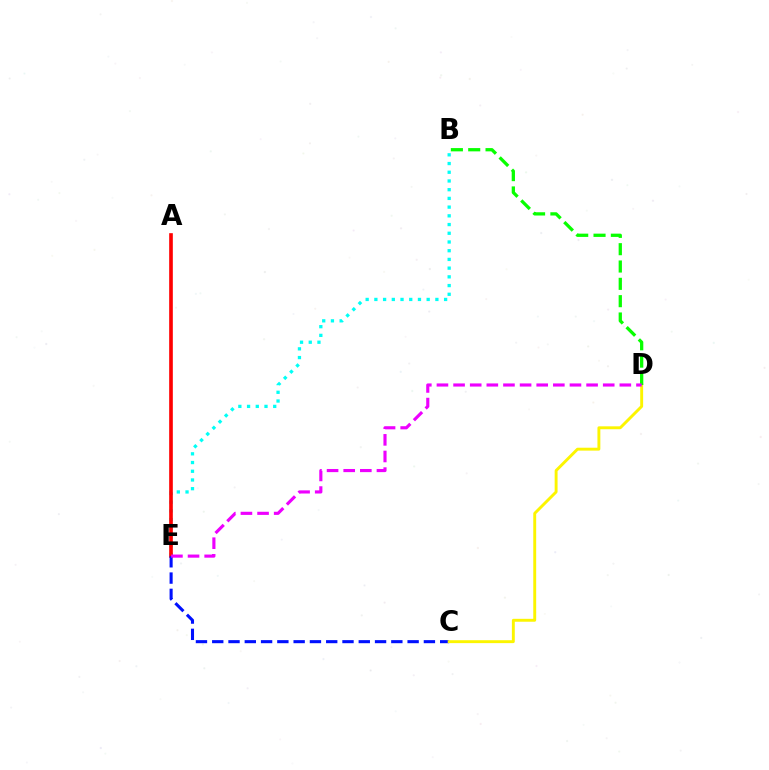{('B', 'E'): [{'color': '#00fff6', 'line_style': 'dotted', 'thickness': 2.37}], ('A', 'E'): [{'color': '#ff0000', 'line_style': 'solid', 'thickness': 2.63}], ('C', 'E'): [{'color': '#0010ff', 'line_style': 'dashed', 'thickness': 2.21}], ('C', 'D'): [{'color': '#fcf500', 'line_style': 'solid', 'thickness': 2.09}], ('B', 'D'): [{'color': '#08ff00', 'line_style': 'dashed', 'thickness': 2.35}], ('D', 'E'): [{'color': '#ee00ff', 'line_style': 'dashed', 'thickness': 2.26}]}